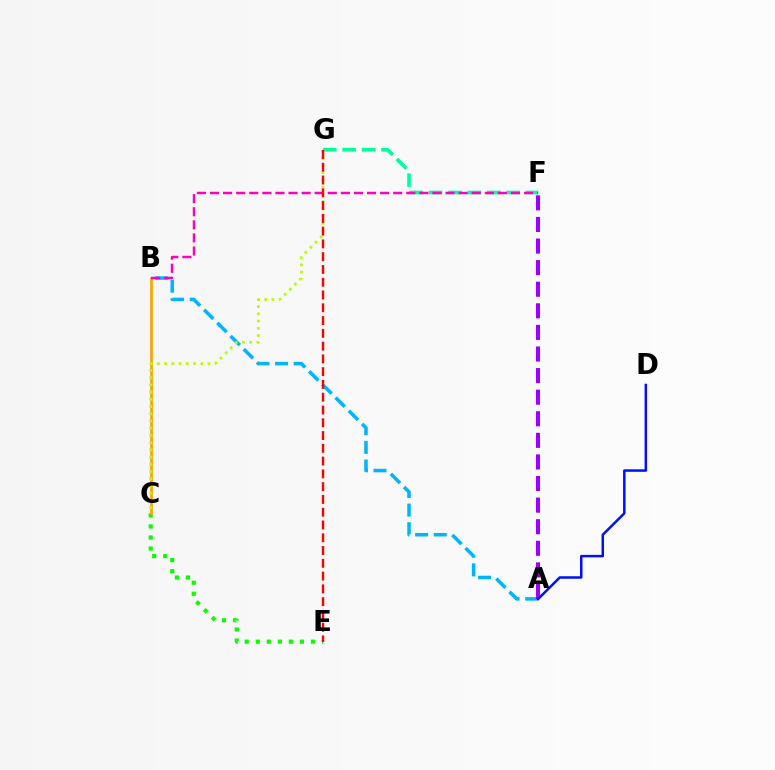{('A', 'B'): [{'color': '#00b5ff', 'line_style': 'dashed', 'thickness': 2.53}], ('C', 'E'): [{'color': '#08ff00', 'line_style': 'dotted', 'thickness': 3.0}], ('F', 'G'): [{'color': '#00ff9d', 'line_style': 'dashed', 'thickness': 2.64}], ('B', 'C'): [{'color': '#ffa500', 'line_style': 'solid', 'thickness': 1.97}], ('A', 'F'): [{'color': '#9b00ff', 'line_style': 'dashed', 'thickness': 2.93}], ('C', 'G'): [{'color': '#b3ff00', 'line_style': 'dotted', 'thickness': 1.96}], ('B', 'F'): [{'color': '#ff00bd', 'line_style': 'dashed', 'thickness': 1.78}], ('A', 'D'): [{'color': '#0010ff', 'line_style': 'solid', 'thickness': 1.8}], ('E', 'G'): [{'color': '#ff0000', 'line_style': 'dashed', 'thickness': 1.74}]}